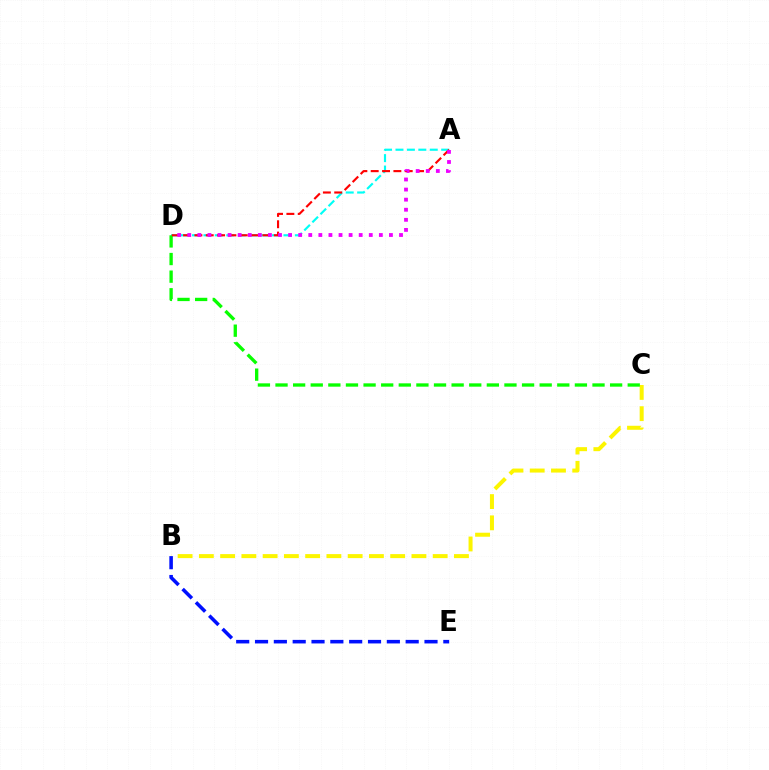{('A', 'D'): [{'color': '#00fff6', 'line_style': 'dashed', 'thickness': 1.55}, {'color': '#ff0000', 'line_style': 'dashed', 'thickness': 1.54}, {'color': '#ee00ff', 'line_style': 'dotted', 'thickness': 2.74}], ('B', 'C'): [{'color': '#fcf500', 'line_style': 'dashed', 'thickness': 2.89}], ('C', 'D'): [{'color': '#08ff00', 'line_style': 'dashed', 'thickness': 2.39}], ('B', 'E'): [{'color': '#0010ff', 'line_style': 'dashed', 'thickness': 2.56}]}